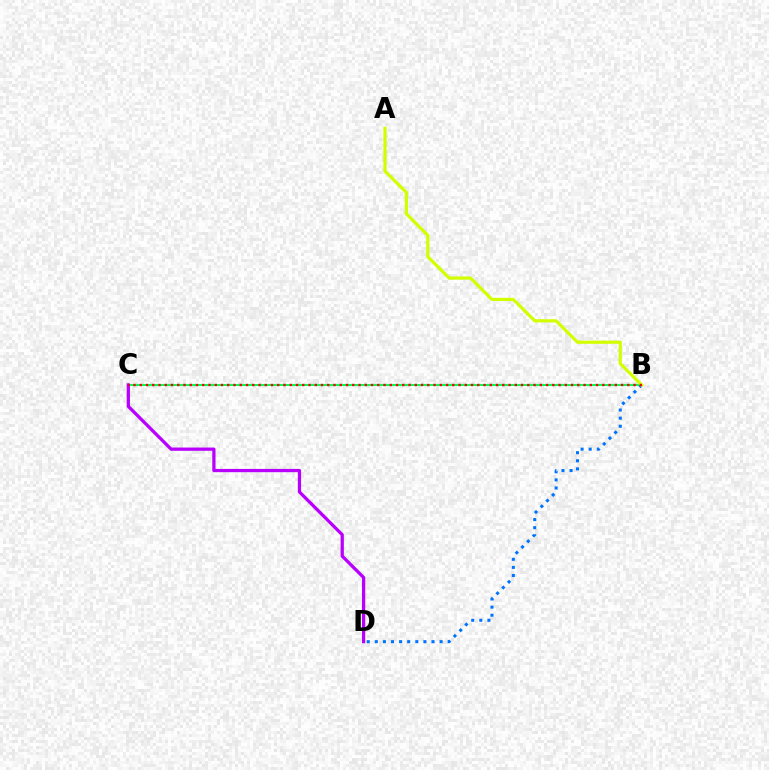{('B', 'C'): [{'color': '#00ff5c', 'line_style': 'solid', 'thickness': 1.5}, {'color': '#ff0000', 'line_style': 'dotted', 'thickness': 1.7}], ('B', 'D'): [{'color': '#0074ff', 'line_style': 'dotted', 'thickness': 2.2}], ('A', 'B'): [{'color': '#d1ff00', 'line_style': 'solid', 'thickness': 2.3}], ('C', 'D'): [{'color': '#b900ff', 'line_style': 'solid', 'thickness': 2.35}]}